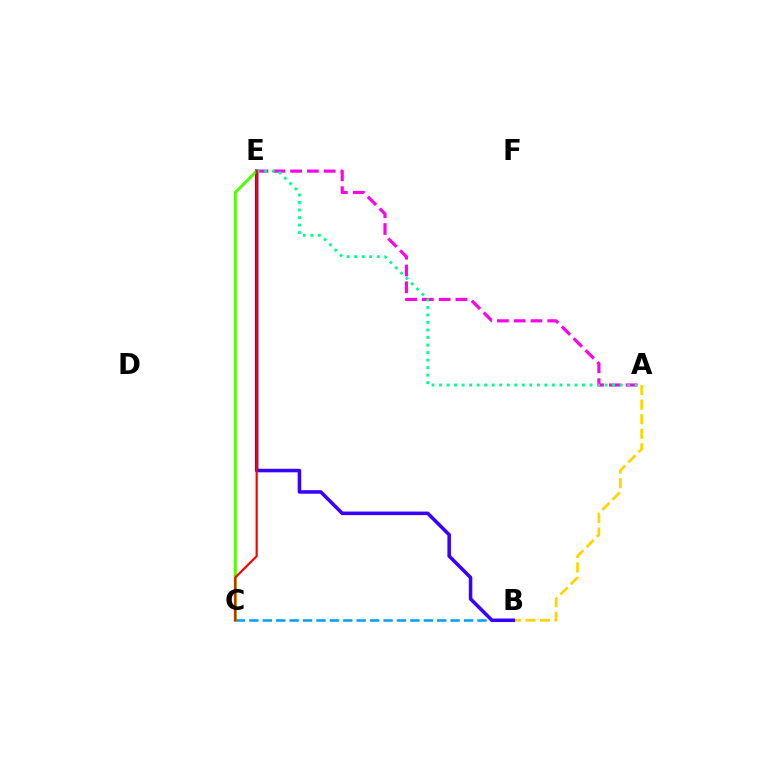{('B', 'C'): [{'color': '#009eff', 'line_style': 'dashed', 'thickness': 1.82}], ('A', 'B'): [{'color': '#ffd500', 'line_style': 'dashed', 'thickness': 1.98}], ('B', 'E'): [{'color': '#3700ff', 'line_style': 'solid', 'thickness': 2.55}], ('C', 'E'): [{'color': '#4fff00', 'line_style': 'solid', 'thickness': 2.15}, {'color': '#ff0000', 'line_style': 'solid', 'thickness': 1.57}], ('A', 'E'): [{'color': '#ff00ed', 'line_style': 'dashed', 'thickness': 2.28}, {'color': '#00ff86', 'line_style': 'dotted', 'thickness': 2.04}]}